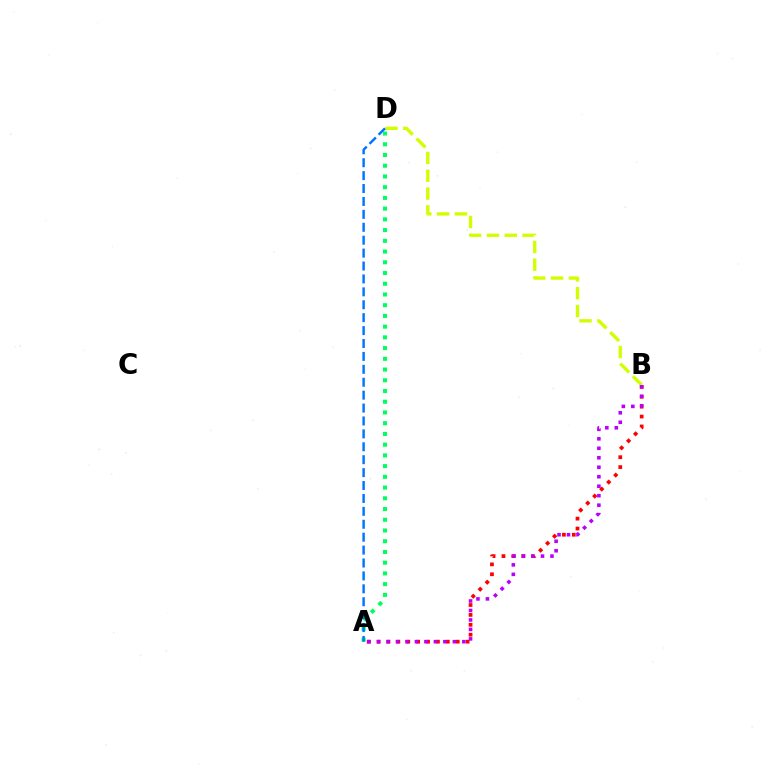{('B', 'D'): [{'color': '#d1ff00', 'line_style': 'dashed', 'thickness': 2.42}], ('A', 'B'): [{'color': '#ff0000', 'line_style': 'dotted', 'thickness': 2.69}, {'color': '#b900ff', 'line_style': 'dotted', 'thickness': 2.58}], ('A', 'D'): [{'color': '#00ff5c', 'line_style': 'dotted', 'thickness': 2.91}, {'color': '#0074ff', 'line_style': 'dashed', 'thickness': 1.75}]}